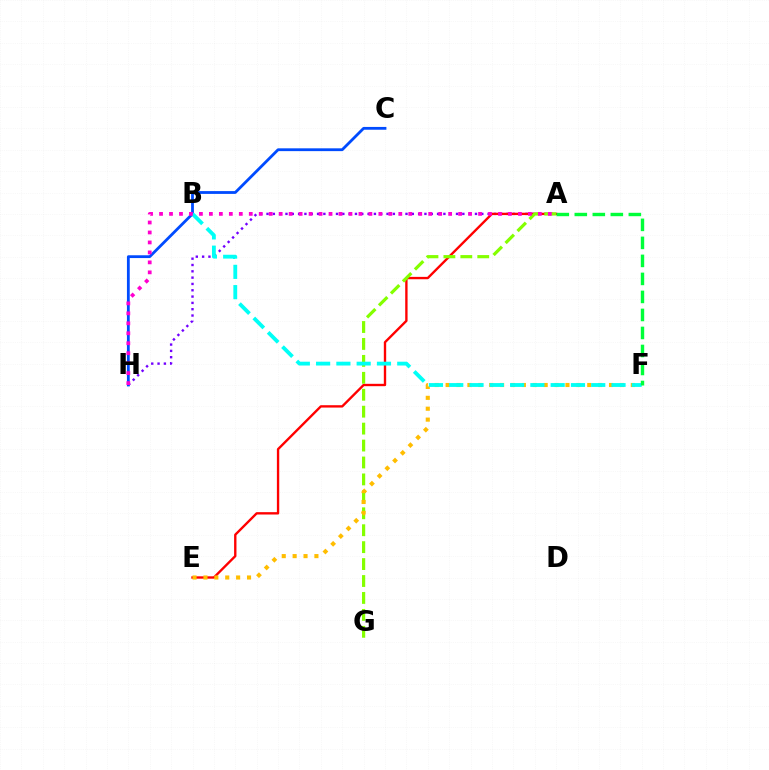{('A', 'H'): [{'color': '#7200ff', 'line_style': 'dotted', 'thickness': 1.72}, {'color': '#ff00cf', 'line_style': 'dotted', 'thickness': 2.71}], ('A', 'E'): [{'color': '#ff0000', 'line_style': 'solid', 'thickness': 1.7}], ('C', 'H'): [{'color': '#004bff', 'line_style': 'solid', 'thickness': 2.02}], ('A', 'G'): [{'color': '#84ff00', 'line_style': 'dashed', 'thickness': 2.3}], ('E', 'F'): [{'color': '#ffbd00', 'line_style': 'dotted', 'thickness': 2.96}], ('B', 'F'): [{'color': '#00fff6', 'line_style': 'dashed', 'thickness': 2.76}], ('A', 'F'): [{'color': '#00ff39', 'line_style': 'dashed', 'thickness': 2.45}]}